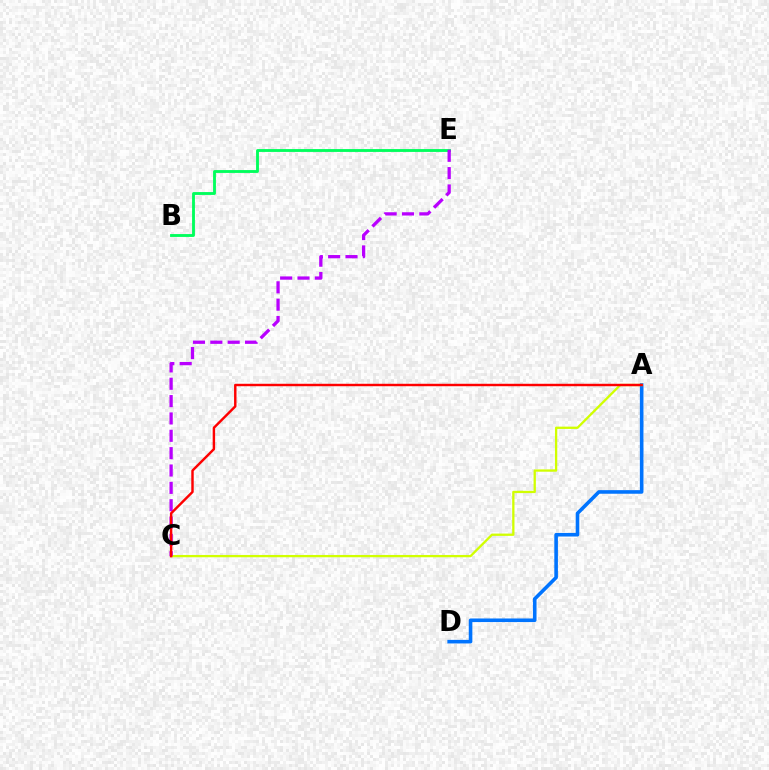{('B', 'E'): [{'color': '#00ff5c', 'line_style': 'solid', 'thickness': 2.05}], ('A', 'D'): [{'color': '#0074ff', 'line_style': 'solid', 'thickness': 2.59}], ('A', 'C'): [{'color': '#d1ff00', 'line_style': 'solid', 'thickness': 1.65}, {'color': '#ff0000', 'line_style': 'solid', 'thickness': 1.75}], ('C', 'E'): [{'color': '#b900ff', 'line_style': 'dashed', 'thickness': 2.36}]}